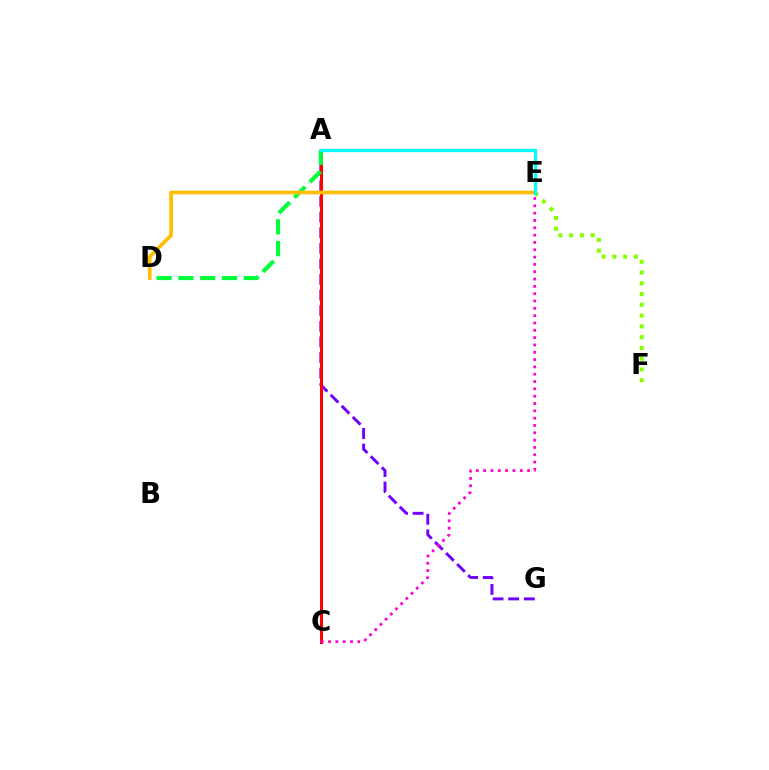{('A', 'G'): [{'color': '#7200ff', 'line_style': 'dashed', 'thickness': 2.12}], ('A', 'E'): [{'color': '#004bff', 'line_style': 'solid', 'thickness': 2.19}, {'color': '#00fff6', 'line_style': 'solid', 'thickness': 2.34}], ('A', 'C'): [{'color': '#ff0000', 'line_style': 'solid', 'thickness': 2.17}], ('E', 'F'): [{'color': '#84ff00', 'line_style': 'dotted', 'thickness': 2.93}], ('A', 'D'): [{'color': '#00ff39', 'line_style': 'dashed', 'thickness': 2.96}], ('D', 'E'): [{'color': '#ffbd00', 'line_style': 'solid', 'thickness': 2.65}], ('C', 'E'): [{'color': '#ff00cf', 'line_style': 'dotted', 'thickness': 1.99}]}